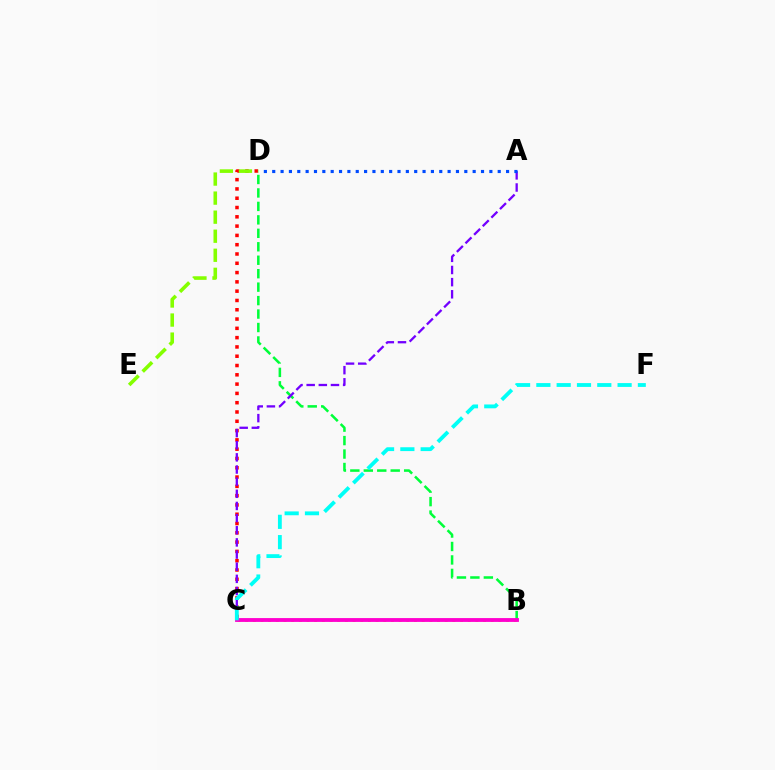{('B', 'C'): [{'color': '#ffbd00', 'line_style': 'dotted', 'thickness': 2.09}, {'color': '#ff00cf', 'line_style': 'solid', 'thickness': 2.76}], ('C', 'D'): [{'color': '#ff0000', 'line_style': 'dotted', 'thickness': 2.53}], ('B', 'D'): [{'color': '#00ff39', 'line_style': 'dashed', 'thickness': 1.83}], ('A', 'C'): [{'color': '#7200ff', 'line_style': 'dashed', 'thickness': 1.65}], ('A', 'D'): [{'color': '#004bff', 'line_style': 'dotted', 'thickness': 2.27}], ('D', 'E'): [{'color': '#84ff00', 'line_style': 'dashed', 'thickness': 2.59}], ('C', 'F'): [{'color': '#00fff6', 'line_style': 'dashed', 'thickness': 2.76}]}